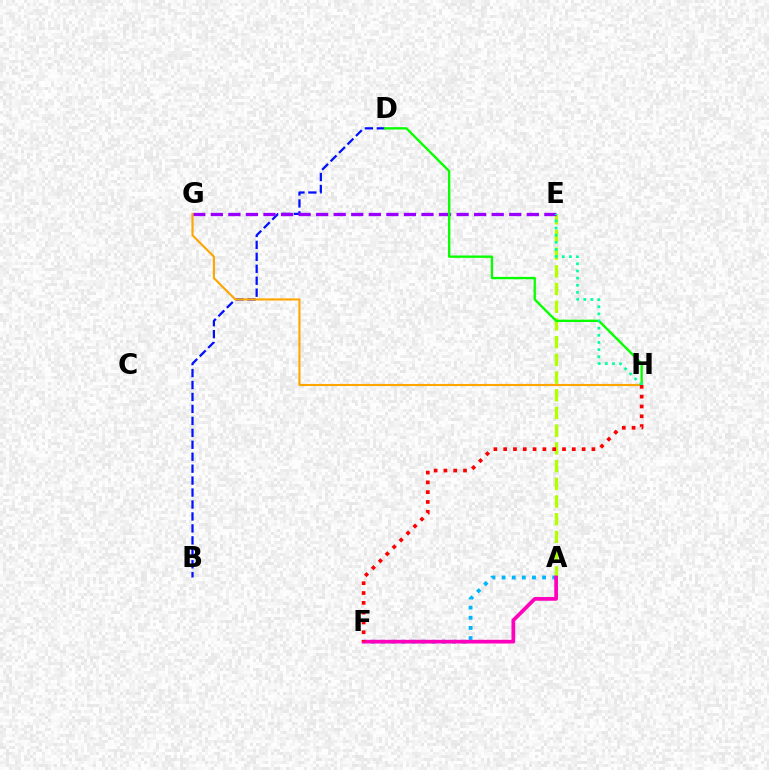{('B', 'D'): [{'color': '#0010ff', 'line_style': 'dashed', 'thickness': 1.62}], ('A', 'E'): [{'color': '#b3ff00', 'line_style': 'dashed', 'thickness': 2.41}], ('G', 'H'): [{'color': '#ffa500', 'line_style': 'solid', 'thickness': 1.53}], ('E', 'G'): [{'color': '#9b00ff', 'line_style': 'dashed', 'thickness': 2.38}], ('A', 'F'): [{'color': '#00b5ff', 'line_style': 'dotted', 'thickness': 2.75}, {'color': '#ff00bd', 'line_style': 'solid', 'thickness': 2.67}], ('D', 'H'): [{'color': '#08ff00', 'line_style': 'solid', 'thickness': 1.68}], ('E', 'H'): [{'color': '#00ff9d', 'line_style': 'dotted', 'thickness': 1.94}], ('F', 'H'): [{'color': '#ff0000', 'line_style': 'dotted', 'thickness': 2.66}]}